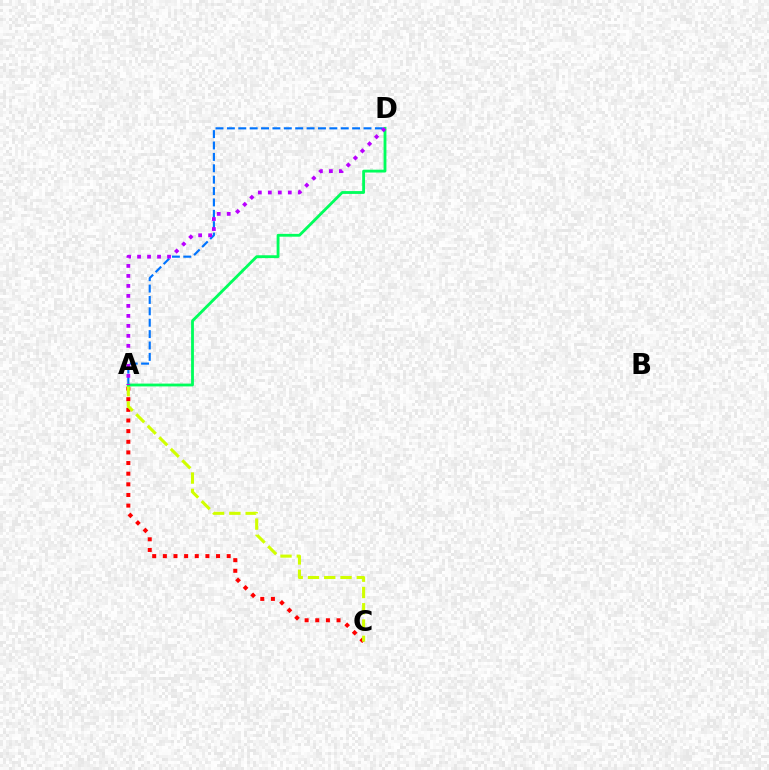{('A', 'D'): [{'color': '#0074ff', 'line_style': 'dashed', 'thickness': 1.55}, {'color': '#00ff5c', 'line_style': 'solid', 'thickness': 2.04}, {'color': '#b900ff', 'line_style': 'dotted', 'thickness': 2.71}], ('A', 'C'): [{'color': '#ff0000', 'line_style': 'dotted', 'thickness': 2.89}, {'color': '#d1ff00', 'line_style': 'dashed', 'thickness': 2.21}]}